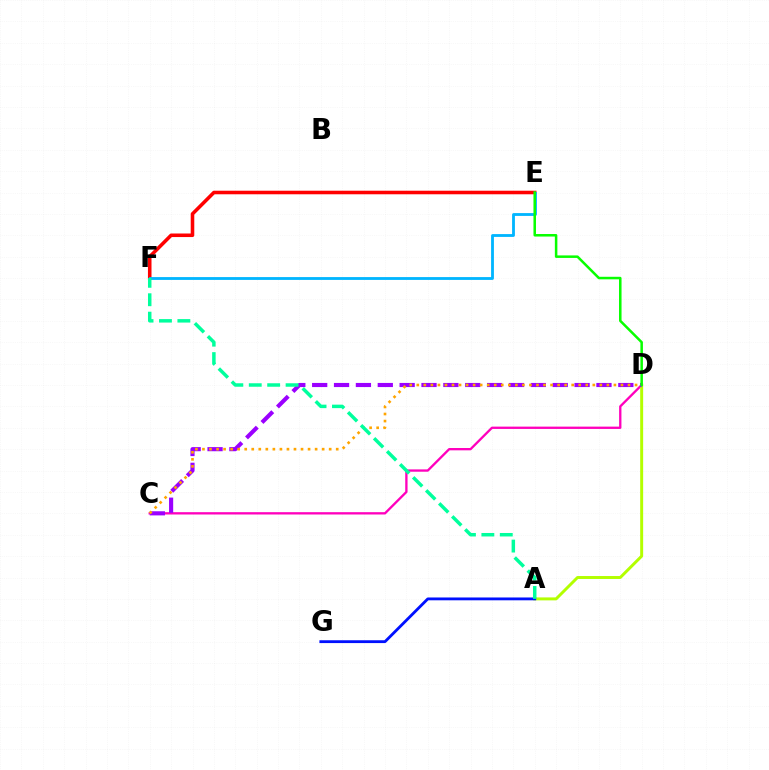{('C', 'D'): [{'color': '#ff00bd', 'line_style': 'solid', 'thickness': 1.67}, {'color': '#9b00ff', 'line_style': 'dashed', 'thickness': 2.97}, {'color': '#ffa500', 'line_style': 'dotted', 'thickness': 1.91}], ('A', 'D'): [{'color': '#b3ff00', 'line_style': 'solid', 'thickness': 2.13}], ('E', 'F'): [{'color': '#ff0000', 'line_style': 'solid', 'thickness': 2.57}, {'color': '#00b5ff', 'line_style': 'solid', 'thickness': 2.03}], ('A', 'G'): [{'color': '#0010ff', 'line_style': 'solid', 'thickness': 2.04}], ('D', 'E'): [{'color': '#08ff00', 'line_style': 'solid', 'thickness': 1.82}], ('A', 'F'): [{'color': '#00ff9d', 'line_style': 'dashed', 'thickness': 2.5}]}